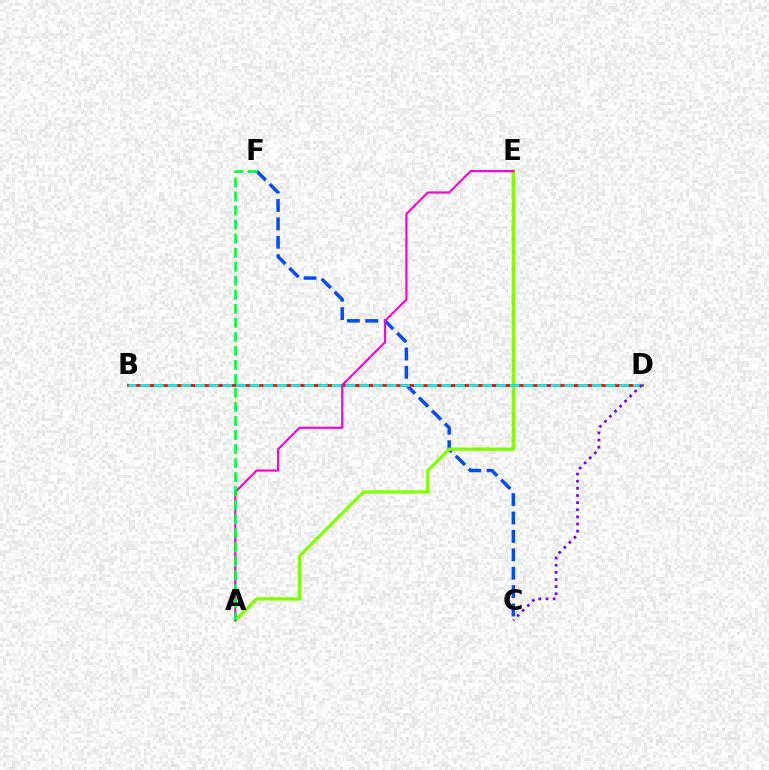{('B', 'D'): [{'color': '#ffbd00', 'line_style': 'dashed', 'thickness': 2.05}, {'color': '#ff0000', 'line_style': 'solid', 'thickness': 1.92}, {'color': '#00fff6', 'line_style': 'dashed', 'thickness': 1.86}], ('C', 'F'): [{'color': '#004bff', 'line_style': 'dashed', 'thickness': 2.5}], ('A', 'E'): [{'color': '#84ff00', 'line_style': 'solid', 'thickness': 2.38}, {'color': '#ff00cf', 'line_style': 'solid', 'thickness': 1.55}], ('C', 'D'): [{'color': '#7200ff', 'line_style': 'dotted', 'thickness': 1.94}], ('A', 'F'): [{'color': '#00ff39', 'line_style': 'dashed', 'thickness': 1.91}]}